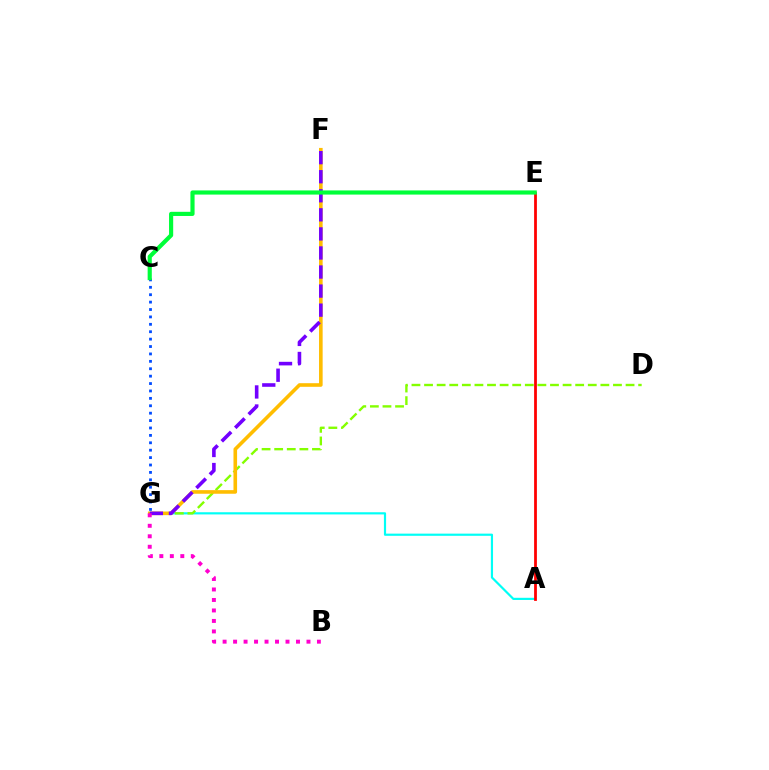{('A', 'G'): [{'color': '#00fff6', 'line_style': 'solid', 'thickness': 1.57}], ('D', 'G'): [{'color': '#84ff00', 'line_style': 'dashed', 'thickness': 1.71}], ('F', 'G'): [{'color': '#ffbd00', 'line_style': 'solid', 'thickness': 2.6}, {'color': '#7200ff', 'line_style': 'dashed', 'thickness': 2.59}], ('C', 'G'): [{'color': '#004bff', 'line_style': 'dotted', 'thickness': 2.01}], ('B', 'G'): [{'color': '#ff00cf', 'line_style': 'dotted', 'thickness': 2.85}], ('A', 'E'): [{'color': '#ff0000', 'line_style': 'solid', 'thickness': 2.0}], ('C', 'E'): [{'color': '#00ff39', 'line_style': 'solid', 'thickness': 2.99}]}